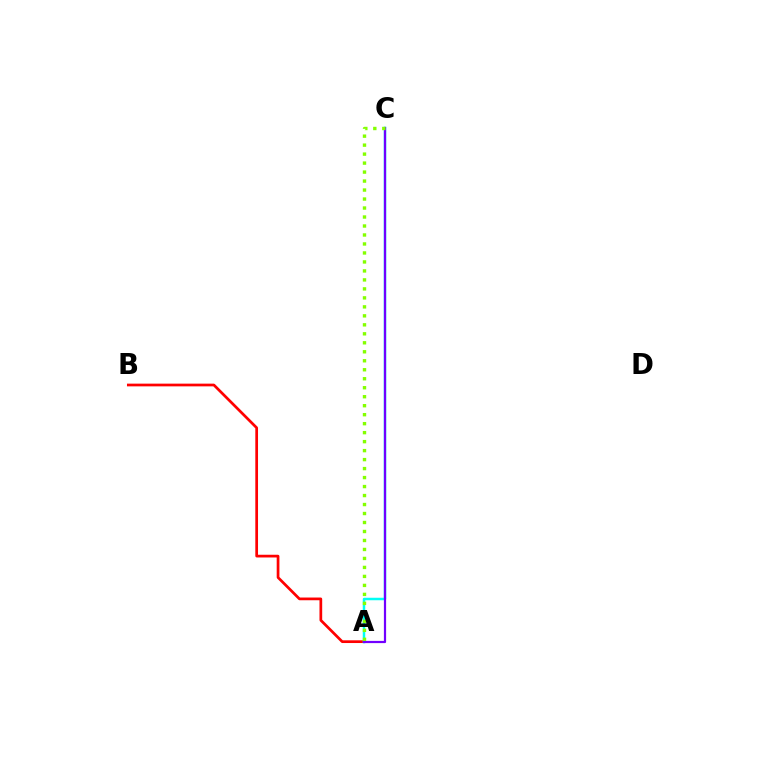{('A', 'B'): [{'color': '#ff0000', 'line_style': 'solid', 'thickness': 1.96}], ('A', 'C'): [{'color': '#00fff6', 'line_style': 'solid', 'thickness': 1.79}, {'color': '#7200ff', 'line_style': 'solid', 'thickness': 1.59}, {'color': '#84ff00', 'line_style': 'dotted', 'thickness': 2.44}]}